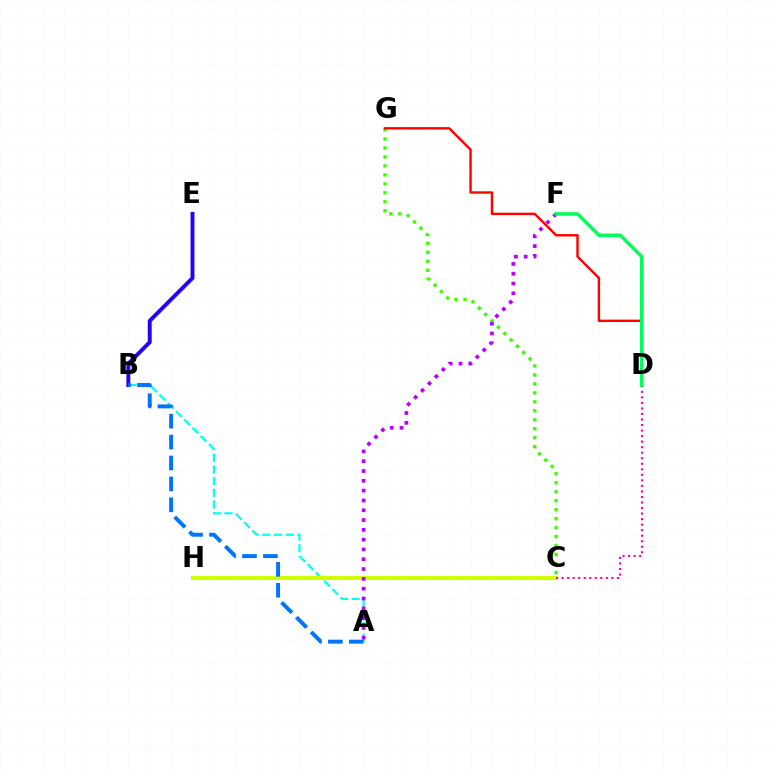{('A', 'B'): [{'color': '#00fff6', 'line_style': 'dashed', 'thickness': 1.59}, {'color': '#0074ff', 'line_style': 'dashed', 'thickness': 2.84}], ('C', 'G'): [{'color': '#3dff00', 'line_style': 'dotted', 'thickness': 2.44}], ('D', 'G'): [{'color': '#ff0000', 'line_style': 'solid', 'thickness': 1.74}], ('C', 'H'): [{'color': '#ff9400', 'line_style': 'dotted', 'thickness': 2.86}, {'color': '#d1ff00', 'line_style': 'solid', 'thickness': 2.98}], ('C', 'D'): [{'color': '#ff00ac', 'line_style': 'dotted', 'thickness': 1.5}], ('B', 'E'): [{'color': '#2500ff', 'line_style': 'solid', 'thickness': 2.82}], ('A', 'F'): [{'color': '#b900ff', 'line_style': 'dotted', 'thickness': 2.66}], ('D', 'F'): [{'color': '#00ff5c', 'line_style': 'solid', 'thickness': 2.47}]}